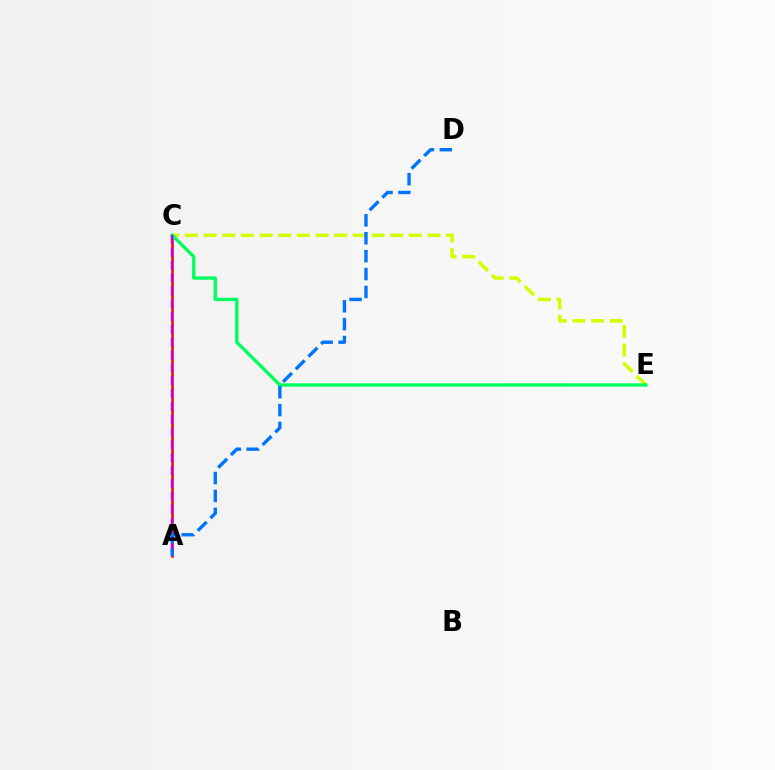{('C', 'E'): [{'color': '#d1ff00', 'line_style': 'dashed', 'thickness': 2.54}, {'color': '#00ff5c', 'line_style': 'solid', 'thickness': 2.42}], ('A', 'C'): [{'color': '#ff0000', 'line_style': 'solid', 'thickness': 1.84}, {'color': '#b900ff', 'line_style': 'dashed', 'thickness': 1.74}], ('A', 'D'): [{'color': '#0074ff', 'line_style': 'dashed', 'thickness': 2.43}]}